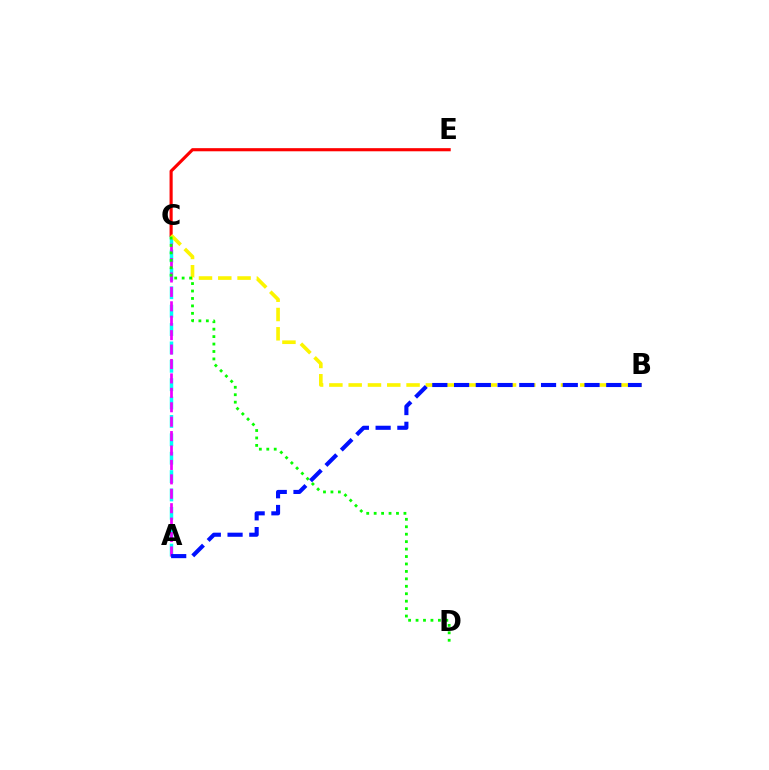{('A', 'C'): [{'color': '#00fff6', 'line_style': 'dashed', 'thickness': 2.5}, {'color': '#ee00ff', 'line_style': 'dashed', 'thickness': 1.96}], ('C', 'E'): [{'color': '#ff0000', 'line_style': 'solid', 'thickness': 2.25}], ('B', 'C'): [{'color': '#fcf500', 'line_style': 'dashed', 'thickness': 2.62}], ('C', 'D'): [{'color': '#08ff00', 'line_style': 'dotted', 'thickness': 2.02}], ('A', 'B'): [{'color': '#0010ff', 'line_style': 'dashed', 'thickness': 2.95}]}